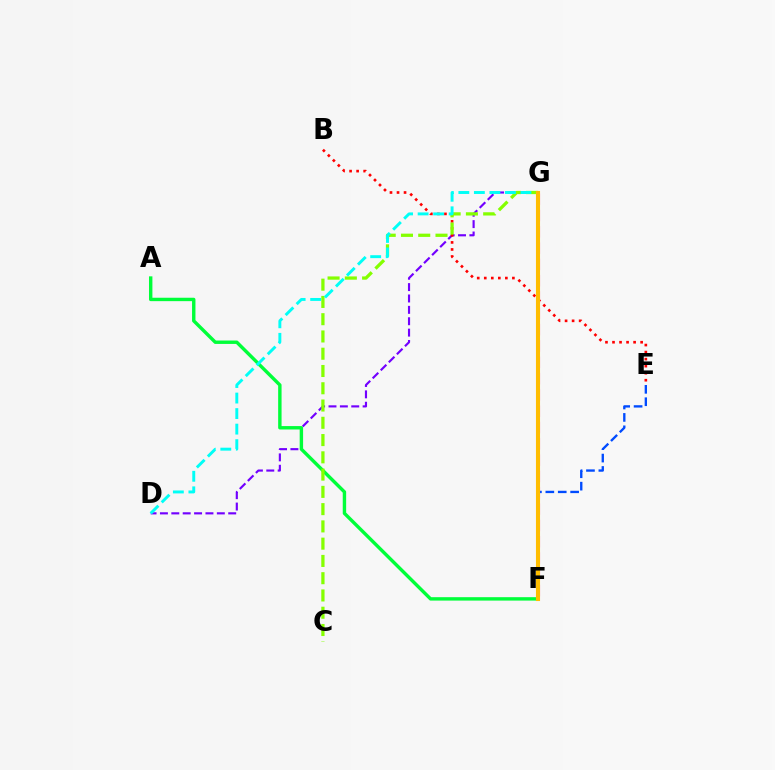{('D', 'G'): [{'color': '#7200ff', 'line_style': 'dashed', 'thickness': 1.55}, {'color': '#00fff6', 'line_style': 'dashed', 'thickness': 2.11}], ('B', 'E'): [{'color': '#ff0000', 'line_style': 'dotted', 'thickness': 1.91}], ('E', 'F'): [{'color': '#004bff', 'line_style': 'dashed', 'thickness': 1.68}], ('A', 'F'): [{'color': '#00ff39', 'line_style': 'solid', 'thickness': 2.45}], ('F', 'G'): [{'color': '#ff00cf', 'line_style': 'dashed', 'thickness': 2.22}, {'color': '#ffbd00', 'line_style': 'solid', 'thickness': 2.94}], ('C', 'G'): [{'color': '#84ff00', 'line_style': 'dashed', 'thickness': 2.35}]}